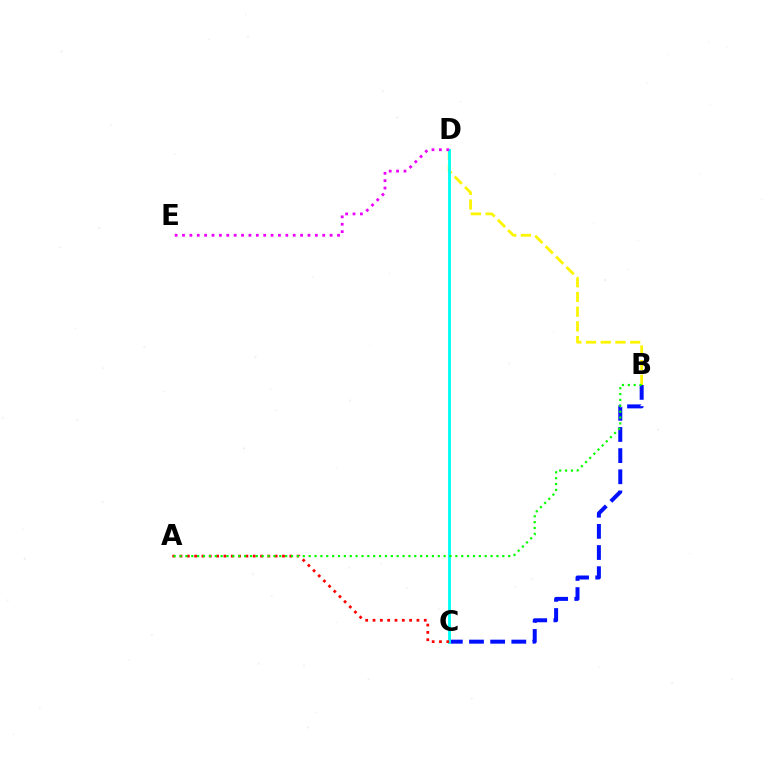{('B', 'D'): [{'color': '#fcf500', 'line_style': 'dashed', 'thickness': 2.0}], ('B', 'C'): [{'color': '#0010ff', 'line_style': 'dashed', 'thickness': 2.87}], ('C', 'D'): [{'color': '#00fff6', 'line_style': 'solid', 'thickness': 2.05}], ('A', 'C'): [{'color': '#ff0000', 'line_style': 'dotted', 'thickness': 1.99}], ('D', 'E'): [{'color': '#ee00ff', 'line_style': 'dotted', 'thickness': 2.01}], ('A', 'B'): [{'color': '#08ff00', 'line_style': 'dotted', 'thickness': 1.59}]}